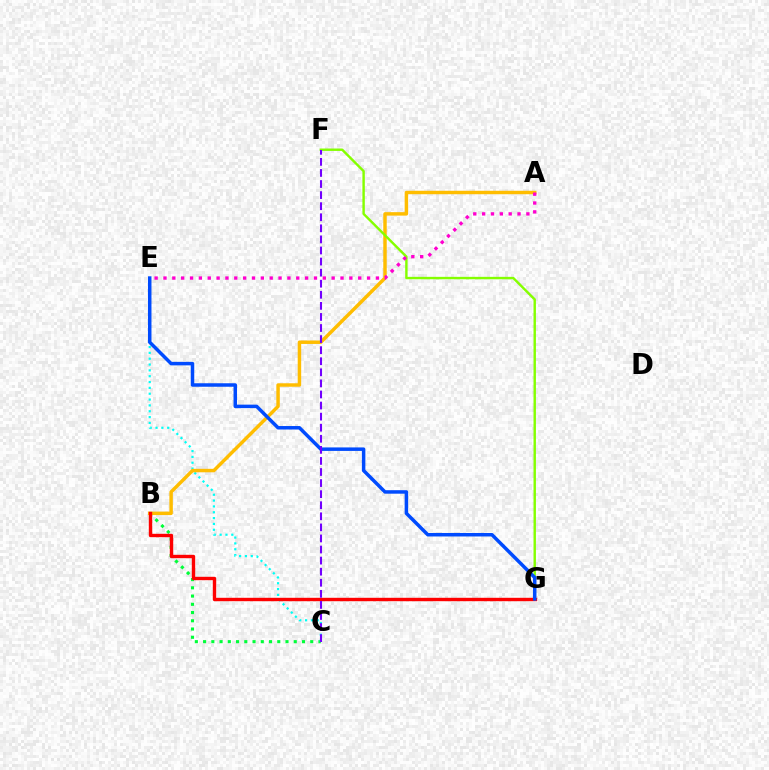{('B', 'C'): [{'color': '#00ff39', 'line_style': 'dotted', 'thickness': 2.24}], ('C', 'E'): [{'color': '#00fff6', 'line_style': 'dotted', 'thickness': 1.59}], ('A', 'B'): [{'color': '#ffbd00', 'line_style': 'solid', 'thickness': 2.49}], ('B', 'G'): [{'color': '#ff0000', 'line_style': 'solid', 'thickness': 2.45}], ('F', 'G'): [{'color': '#84ff00', 'line_style': 'solid', 'thickness': 1.74}], ('A', 'E'): [{'color': '#ff00cf', 'line_style': 'dotted', 'thickness': 2.41}], ('E', 'G'): [{'color': '#004bff', 'line_style': 'solid', 'thickness': 2.51}], ('C', 'F'): [{'color': '#7200ff', 'line_style': 'dashed', 'thickness': 1.5}]}